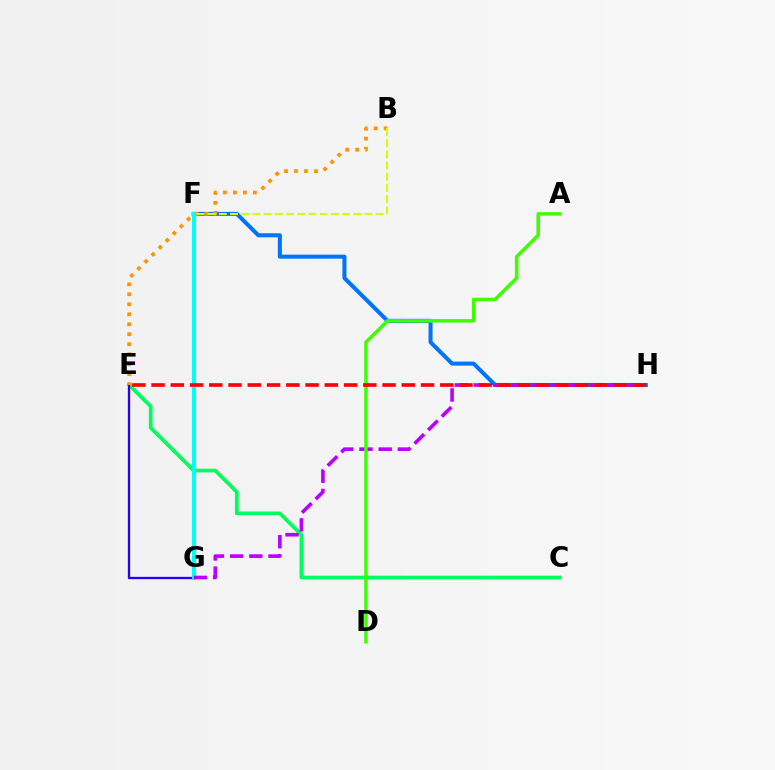{('C', 'E'): [{'color': '#00ff5c', 'line_style': 'solid', 'thickness': 2.66}], ('E', 'G'): [{'color': '#2500ff', 'line_style': 'solid', 'thickness': 1.65}], ('F', 'G'): [{'color': '#ff00ac', 'line_style': 'solid', 'thickness': 2.01}, {'color': '#00fff6', 'line_style': 'solid', 'thickness': 2.94}], ('F', 'H'): [{'color': '#0074ff', 'line_style': 'solid', 'thickness': 2.9}], ('B', 'E'): [{'color': '#ff9400', 'line_style': 'dotted', 'thickness': 2.71}], ('G', 'H'): [{'color': '#b900ff', 'line_style': 'dashed', 'thickness': 2.61}], ('A', 'D'): [{'color': '#3dff00', 'line_style': 'solid', 'thickness': 2.51}], ('E', 'H'): [{'color': '#ff0000', 'line_style': 'dashed', 'thickness': 2.61}], ('B', 'F'): [{'color': '#d1ff00', 'line_style': 'dashed', 'thickness': 1.52}]}